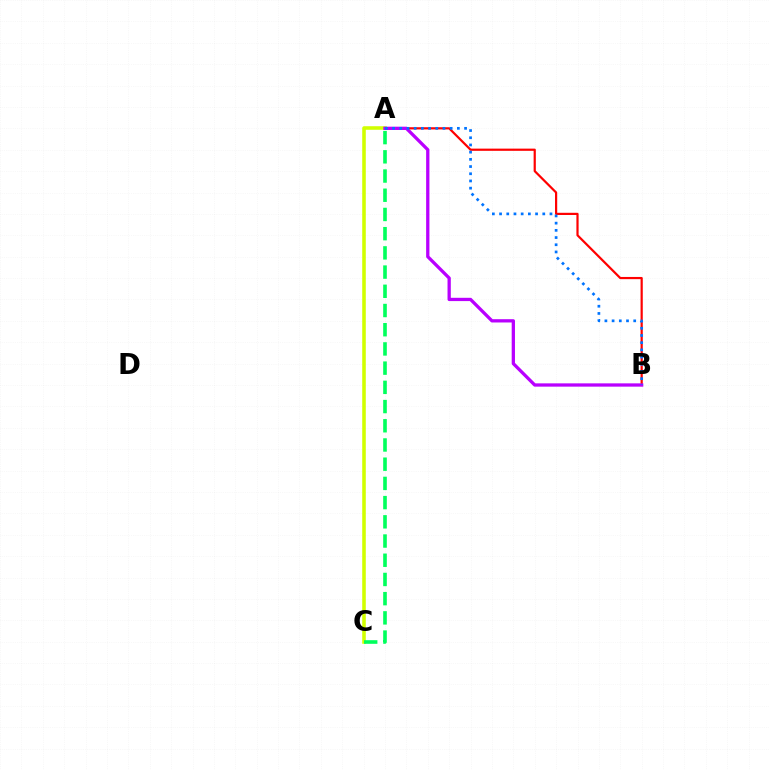{('A', 'B'): [{'color': '#ff0000', 'line_style': 'solid', 'thickness': 1.59}, {'color': '#b900ff', 'line_style': 'solid', 'thickness': 2.37}, {'color': '#0074ff', 'line_style': 'dotted', 'thickness': 1.96}], ('A', 'C'): [{'color': '#d1ff00', 'line_style': 'solid', 'thickness': 2.57}, {'color': '#00ff5c', 'line_style': 'dashed', 'thickness': 2.61}]}